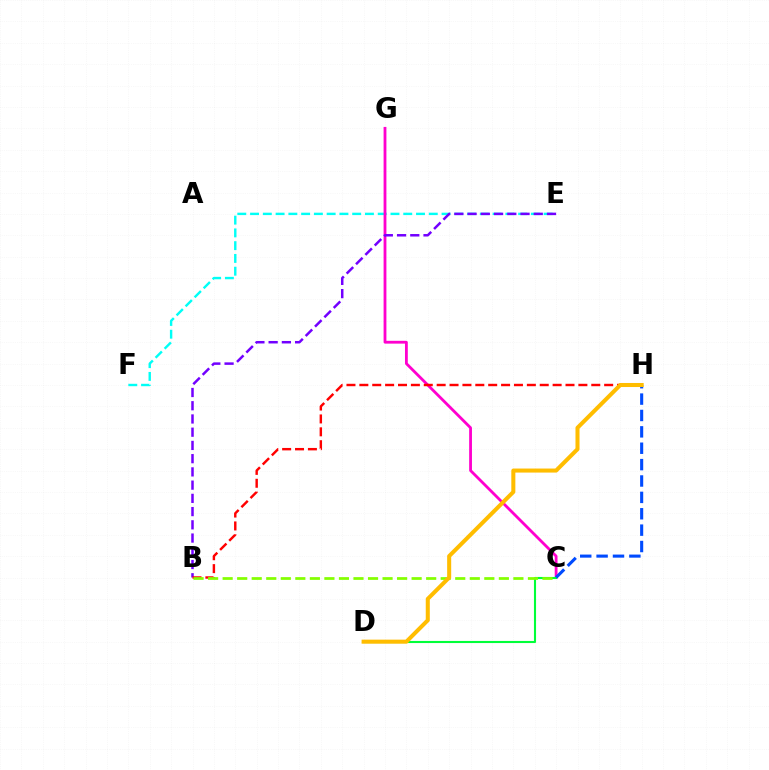{('E', 'F'): [{'color': '#00fff6', 'line_style': 'dashed', 'thickness': 1.73}], ('C', 'G'): [{'color': '#ff00cf', 'line_style': 'solid', 'thickness': 2.02}], ('B', 'E'): [{'color': '#7200ff', 'line_style': 'dashed', 'thickness': 1.8}], ('C', 'D'): [{'color': '#00ff39', 'line_style': 'solid', 'thickness': 1.52}], ('C', 'H'): [{'color': '#004bff', 'line_style': 'dashed', 'thickness': 2.23}], ('B', 'H'): [{'color': '#ff0000', 'line_style': 'dashed', 'thickness': 1.75}], ('B', 'C'): [{'color': '#84ff00', 'line_style': 'dashed', 'thickness': 1.97}], ('D', 'H'): [{'color': '#ffbd00', 'line_style': 'solid', 'thickness': 2.91}]}